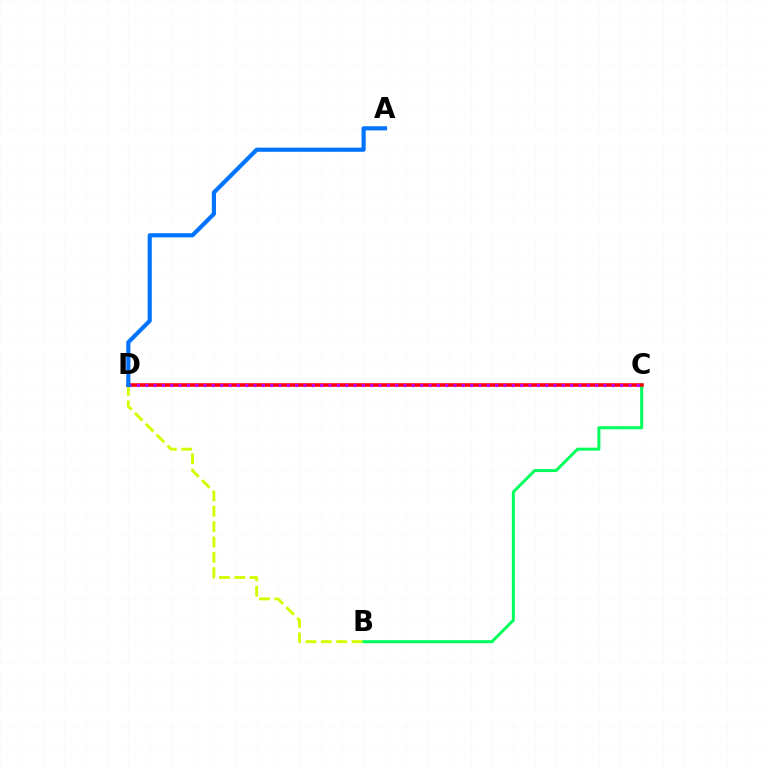{('B', 'C'): [{'color': '#00ff5c', 'line_style': 'solid', 'thickness': 2.17}], ('C', 'D'): [{'color': '#ff0000', 'line_style': 'solid', 'thickness': 2.56}, {'color': '#b900ff', 'line_style': 'dotted', 'thickness': 2.26}], ('B', 'D'): [{'color': '#d1ff00', 'line_style': 'dashed', 'thickness': 2.09}], ('A', 'D'): [{'color': '#0074ff', 'line_style': 'solid', 'thickness': 2.98}]}